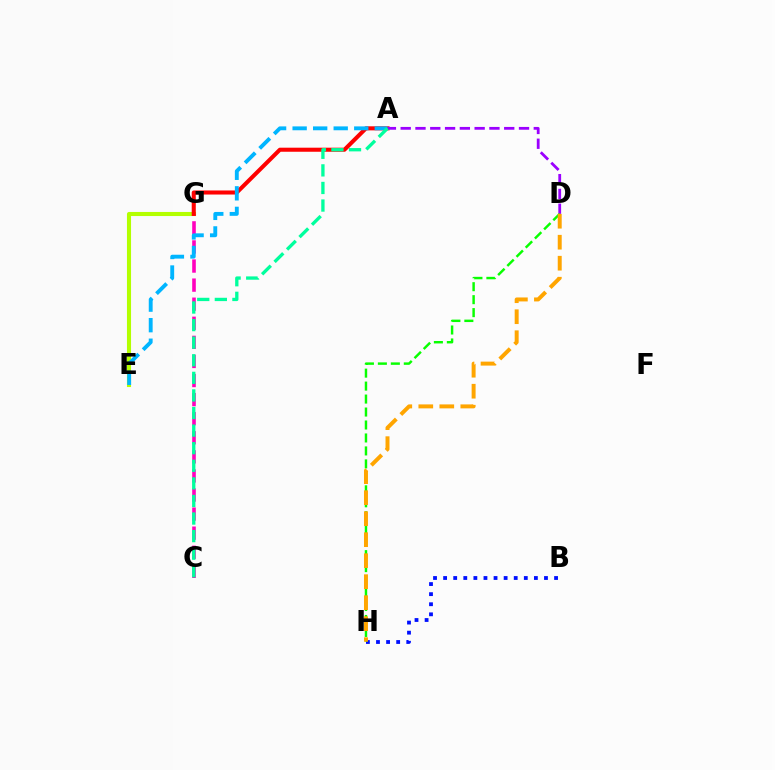{('E', 'G'): [{'color': '#b3ff00', 'line_style': 'solid', 'thickness': 2.94}], ('C', 'G'): [{'color': '#ff00bd', 'line_style': 'dashed', 'thickness': 2.59}], ('A', 'G'): [{'color': '#ff0000', 'line_style': 'solid', 'thickness': 2.93}], ('A', 'D'): [{'color': '#9b00ff', 'line_style': 'dashed', 'thickness': 2.01}], ('A', 'E'): [{'color': '#00b5ff', 'line_style': 'dashed', 'thickness': 2.79}], ('B', 'H'): [{'color': '#0010ff', 'line_style': 'dotted', 'thickness': 2.74}], ('A', 'C'): [{'color': '#00ff9d', 'line_style': 'dashed', 'thickness': 2.39}], ('D', 'H'): [{'color': '#08ff00', 'line_style': 'dashed', 'thickness': 1.76}, {'color': '#ffa500', 'line_style': 'dashed', 'thickness': 2.85}]}